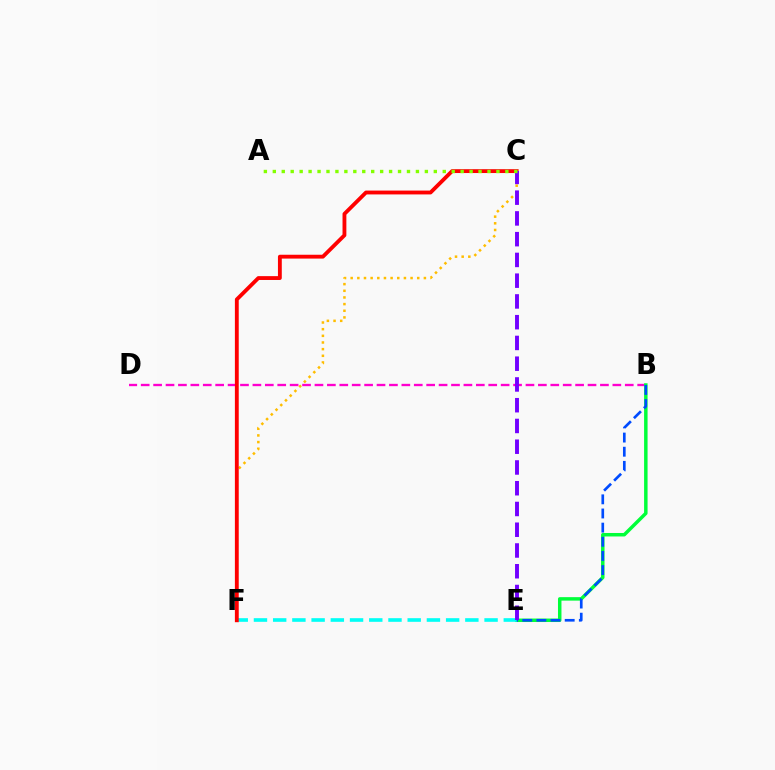{('B', 'D'): [{'color': '#ff00cf', 'line_style': 'dashed', 'thickness': 1.69}], ('B', 'E'): [{'color': '#00ff39', 'line_style': 'solid', 'thickness': 2.5}, {'color': '#004bff', 'line_style': 'dashed', 'thickness': 1.92}], ('E', 'F'): [{'color': '#00fff6', 'line_style': 'dashed', 'thickness': 2.61}], ('C', 'F'): [{'color': '#ffbd00', 'line_style': 'dotted', 'thickness': 1.81}, {'color': '#ff0000', 'line_style': 'solid', 'thickness': 2.76}], ('C', 'E'): [{'color': '#7200ff', 'line_style': 'dashed', 'thickness': 2.82}], ('A', 'C'): [{'color': '#84ff00', 'line_style': 'dotted', 'thickness': 2.43}]}